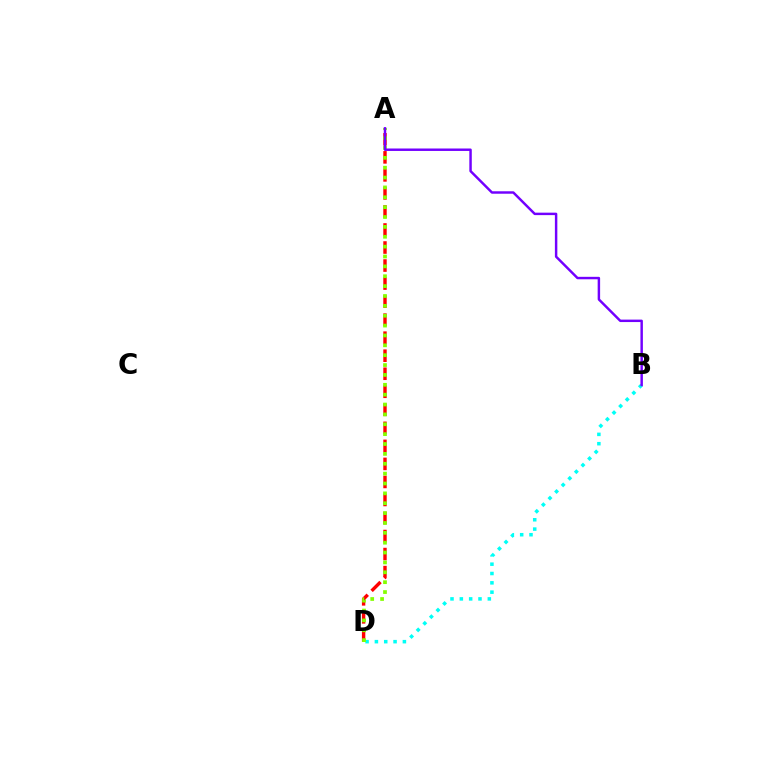{('A', 'D'): [{'color': '#ff0000', 'line_style': 'dashed', 'thickness': 2.45}, {'color': '#84ff00', 'line_style': 'dotted', 'thickness': 2.68}], ('B', 'D'): [{'color': '#00fff6', 'line_style': 'dotted', 'thickness': 2.54}], ('A', 'B'): [{'color': '#7200ff', 'line_style': 'solid', 'thickness': 1.77}]}